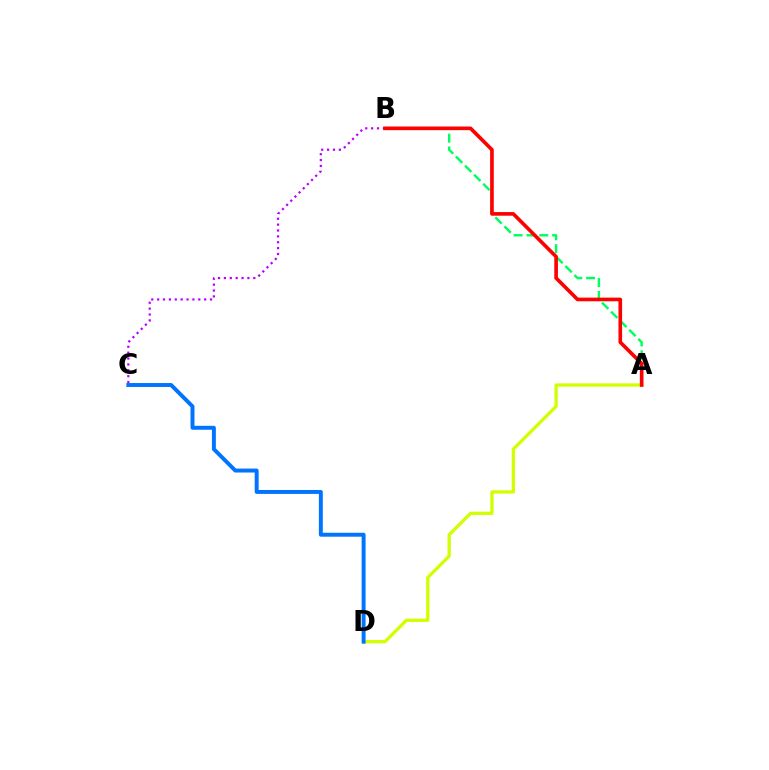{('A', 'B'): [{'color': '#00ff5c', 'line_style': 'dashed', 'thickness': 1.75}, {'color': '#ff0000', 'line_style': 'solid', 'thickness': 2.62}], ('B', 'C'): [{'color': '#b900ff', 'line_style': 'dotted', 'thickness': 1.6}], ('A', 'D'): [{'color': '#d1ff00', 'line_style': 'solid', 'thickness': 2.36}], ('C', 'D'): [{'color': '#0074ff', 'line_style': 'solid', 'thickness': 2.83}]}